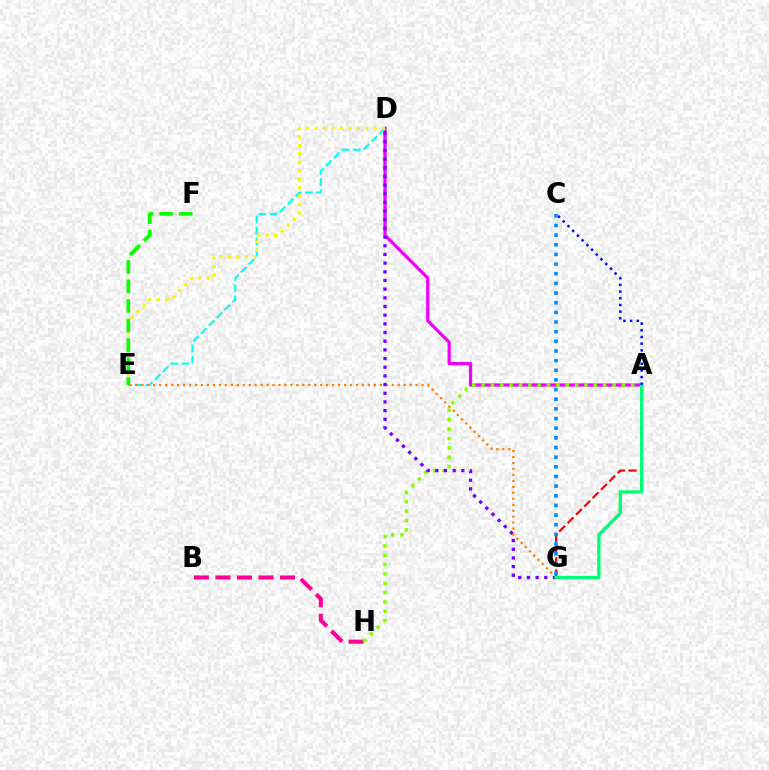{('A', 'D'): [{'color': '#ee00ff', 'line_style': 'solid', 'thickness': 2.32}], ('D', 'E'): [{'color': '#00fff6', 'line_style': 'dashed', 'thickness': 1.51}, {'color': '#fcf500', 'line_style': 'dotted', 'thickness': 2.29}], ('B', 'H'): [{'color': '#ff0094', 'line_style': 'dashed', 'thickness': 2.93}], ('E', 'G'): [{'color': '#ff7c00', 'line_style': 'dotted', 'thickness': 1.62}], ('A', 'G'): [{'color': '#ff0000', 'line_style': 'dashed', 'thickness': 1.6}, {'color': '#00ff74', 'line_style': 'solid', 'thickness': 2.39}], ('A', 'H'): [{'color': '#84ff00', 'line_style': 'dotted', 'thickness': 2.54}], ('D', 'G'): [{'color': '#7200ff', 'line_style': 'dotted', 'thickness': 2.36}], ('E', 'F'): [{'color': '#08ff00', 'line_style': 'dashed', 'thickness': 2.66}], ('A', 'C'): [{'color': '#0010ff', 'line_style': 'dotted', 'thickness': 1.81}], ('C', 'G'): [{'color': '#008cff', 'line_style': 'dotted', 'thickness': 2.62}]}